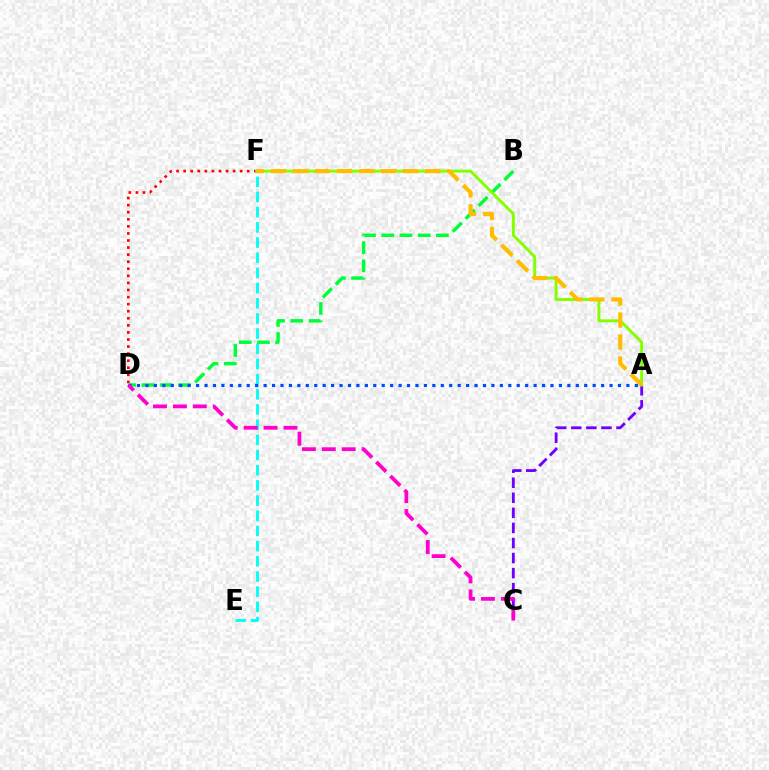{('A', 'C'): [{'color': '#7200ff', 'line_style': 'dashed', 'thickness': 2.05}], ('E', 'F'): [{'color': '#00fff6', 'line_style': 'dashed', 'thickness': 2.06}], ('D', 'F'): [{'color': '#ff0000', 'line_style': 'dotted', 'thickness': 1.92}], ('B', 'D'): [{'color': '#00ff39', 'line_style': 'dashed', 'thickness': 2.48}], ('A', 'F'): [{'color': '#84ff00', 'line_style': 'solid', 'thickness': 2.13}, {'color': '#ffbd00', 'line_style': 'dashed', 'thickness': 2.99}], ('A', 'D'): [{'color': '#004bff', 'line_style': 'dotted', 'thickness': 2.29}], ('C', 'D'): [{'color': '#ff00cf', 'line_style': 'dashed', 'thickness': 2.7}]}